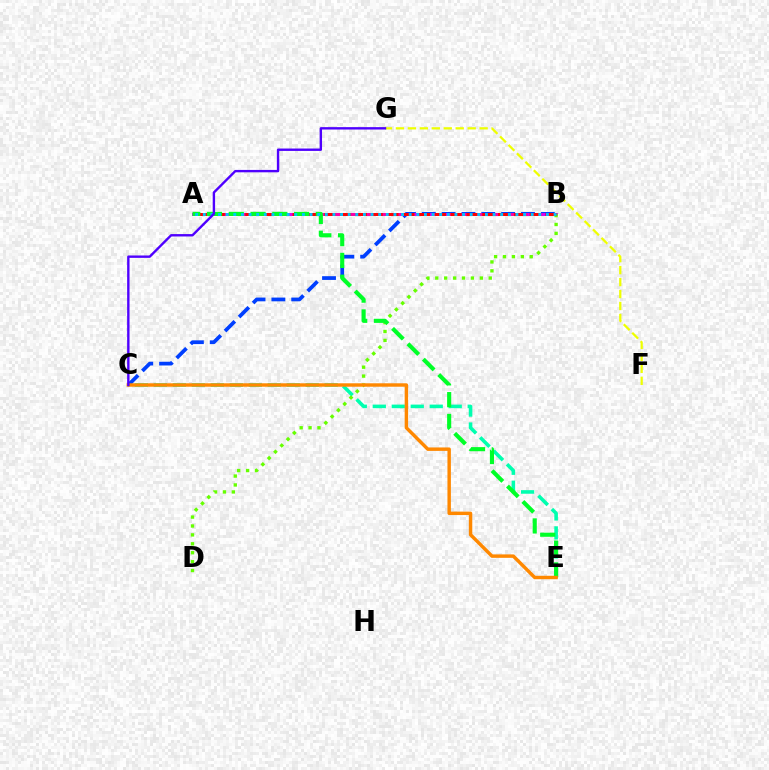{('B', 'C'): [{'color': '#003fff', 'line_style': 'dashed', 'thickness': 2.7}], ('C', 'E'): [{'color': '#00ffaf', 'line_style': 'dashed', 'thickness': 2.58}, {'color': '#ff8800', 'line_style': 'solid', 'thickness': 2.48}], ('A', 'B'): [{'color': '#d600ff', 'line_style': 'solid', 'thickness': 2.12}, {'color': '#ff00a0', 'line_style': 'dashed', 'thickness': 1.92}, {'color': '#ff0000', 'line_style': 'dashed', 'thickness': 2.15}, {'color': '#00c7ff', 'line_style': 'dotted', 'thickness': 2.07}], ('F', 'G'): [{'color': '#eeff00', 'line_style': 'dashed', 'thickness': 1.62}], ('B', 'D'): [{'color': '#66ff00', 'line_style': 'dotted', 'thickness': 2.42}], ('A', 'E'): [{'color': '#00ff27', 'line_style': 'dashed', 'thickness': 2.96}], ('C', 'G'): [{'color': '#4f00ff', 'line_style': 'solid', 'thickness': 1.72}]}